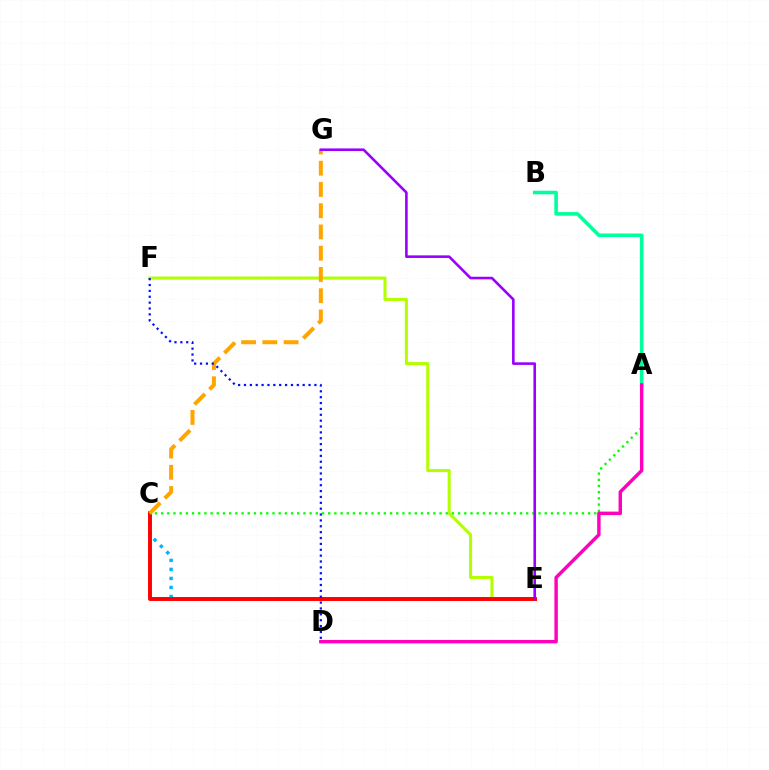{('C', 'E'): [{'color': '#00b5ff', 'line_style': 'dotted', 'thickness': 2.45}, {'color': '#ff0000', 'line_style': 'solid', 'thickness': 2.82}], ('E', 'F'): [{'color': '#b3ff00', 'line_style': 'solid', 'thickness': 2.2}], ('A', 'B'): [{'color': '#00ff9d', 'line_style': 'solid', 'thickness': 2.58}], ('A', 'C'): [{'color': '#08ff00', 'line_style': 'dotted', 'thickness': 1.68}], ('A', 'D'): [{'color': '#ff00bd', 'line_style': 'solid', 'thickness': 2.47}], ('C', 'G'): [{'color': '#ffa500', 'line_style': 'dashed', 'thickness': 2.89}], ('E', 'G'): [{'color': '#9b00ff', 'line_style': 'solid', 'thickness': 1.88}], ('D', 'F'): [{'color': '#0010ff', 'line_style': 'dotted', 'thickness': 1.59}]}